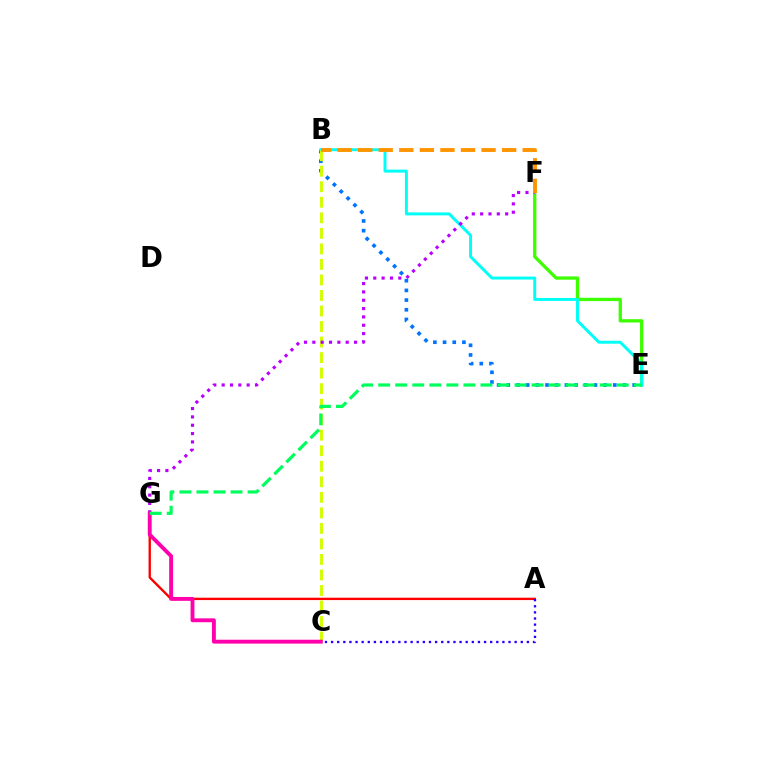{('A', 'G'): [{'color': '#ff0000', 'line_style': 'solid', 'thickness': 1.71}], ('E', 'F'): [{'color': '#3dff00', 'line_style': 'solid', 'thickness': 2.37}], ('A', 'C'): [{'color': '#2500ff', 'line_style': 'dotted', 'thickness': 1.66}], ('B', 'E'): [{'color': '#0074ff', 'line_style': 'dotted', 'thickness': 2.63}, {'color': '#00fff6', 'line_style': 'solid', 'thickness': 2.13}], ('B', 'C'): [{'color': '#d1ff00', 'line_style': 'dashed', 'thickness': 2.11}], ('F', 'G'): [{'color': '#b900ff', 'line_style': 'dotted', 'thickness': 2.27}], ('C', 'G'): [{'color': '#ff00ac', 'line_style': 'solid', 'thickness': 2.79}], ('E', 'G'): [{'color': '#00ff5c', 'line_style': 'dashed', 'thickness': 2.31}], ('B', 'F'): [{'color': '#ff9400', 'line_style': 'dashed', 'thickness': 2.79}]}